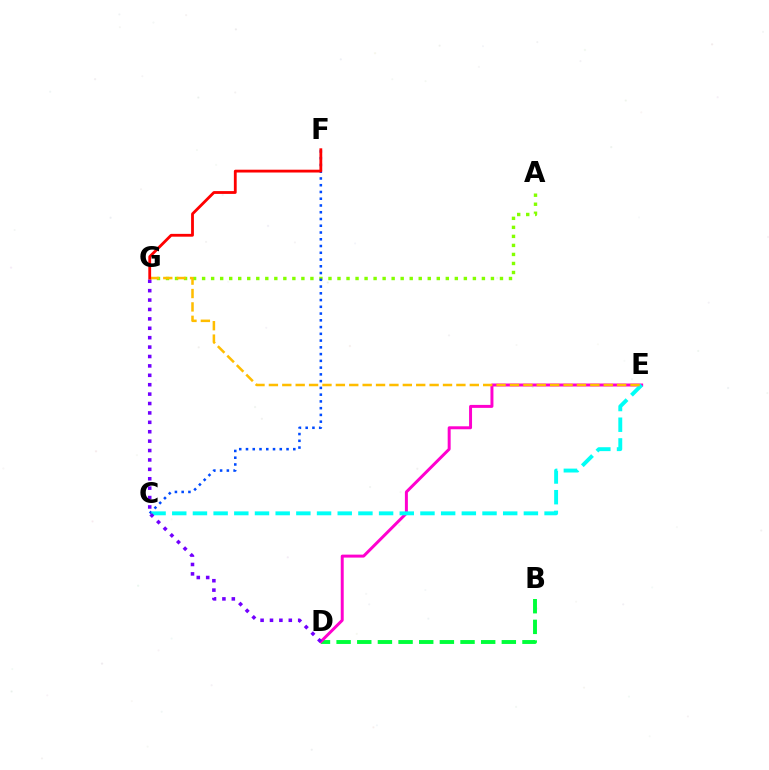{('A', 'G'): [{'color': '#84ff00', 'line_style': 'dotted', 'thickness': 2.45}], ('B', 'D'): [{'color': '#00ff39', 'line_style': 'dashed', 'thickness': 2.81}], ('C', 'F'): [{'color': '#004bff', 'line_style': 'dotted', 'thickness': 1.84}], ('D', 'E'): [{'color': '#ff00cf', 'line_style': 'solid', 'thickness': 2.14}], ('C', 'E'): [{'color': '#00fff6', 'line_style': 'dashed', 'thickness': 2.81}], ('D', 'G'): [{'color': '#7200ff', 'line_style': 'dotted', 'thickness': 2.56}], ('E', 'G'): [{'color': '#ffbd00', 'line_style': 'dashed', 'thickness': 1.82}], ('F', 'G'): [{'color': '#ff0000', 'line_style': 'solid', 'thickness': 2.02}]}